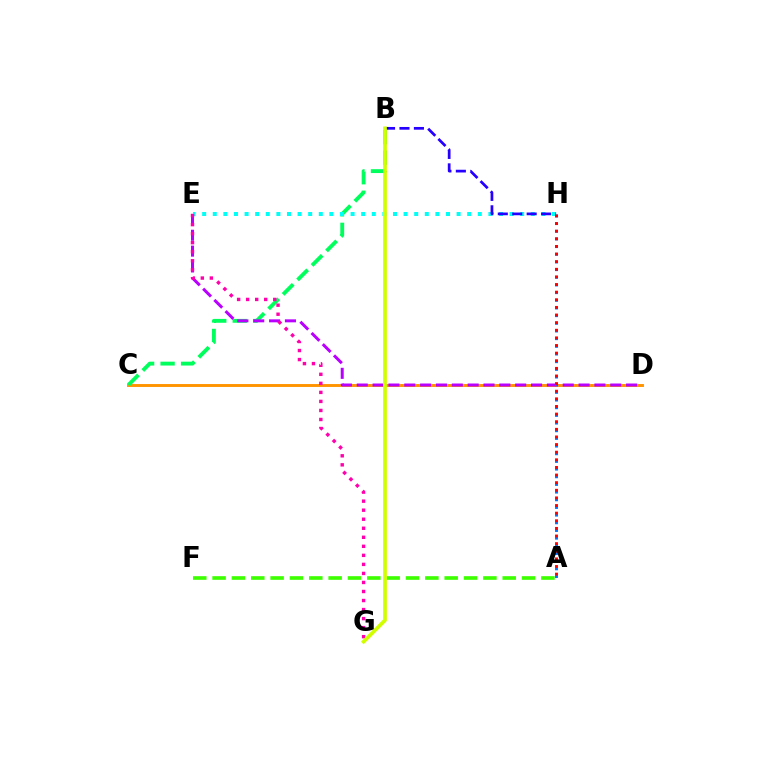{('A', 'F'): [{'color': '#3dff00', 'line_style': 'dashed', 'thickness': 2.63}], ('C', 'D'): [{'color': '#ff9400', 'line_style': 'solid', 'thickness': 2.1}], ('B', 'C'): [{'color': '#00ff5c', 'line_style': 'dashed', 'thickness': 2.78}], ('D', 'E'): [{'color': '#b900ff', 'line_style': 'dashed', 'thickness': 2.15}], ('E', 'H'): [{'color': '#00fff6', 'line_style': 'dotted', 'thickness': 2.88}], ('E', 'G'): [{'color': '#ff00ac', 'line_style': 'dotted', 'thickness': 2.45}], ('A', 'H'): [{'color': '#0074ff', 'line_style': 'dotted', 'thickness': 2.08}, {'color': '#ff0000', 'line_style': 'dotted', 'thickness': 2.07}], ('B', 'H'): [{'color': '#2500ff', 'line_style': 'dashed', 'thickness': 1.96}], ('B', 'G'): [{'color': '#d1ff00', 'line_style': 'solid', 'thickness': 2.66}]}